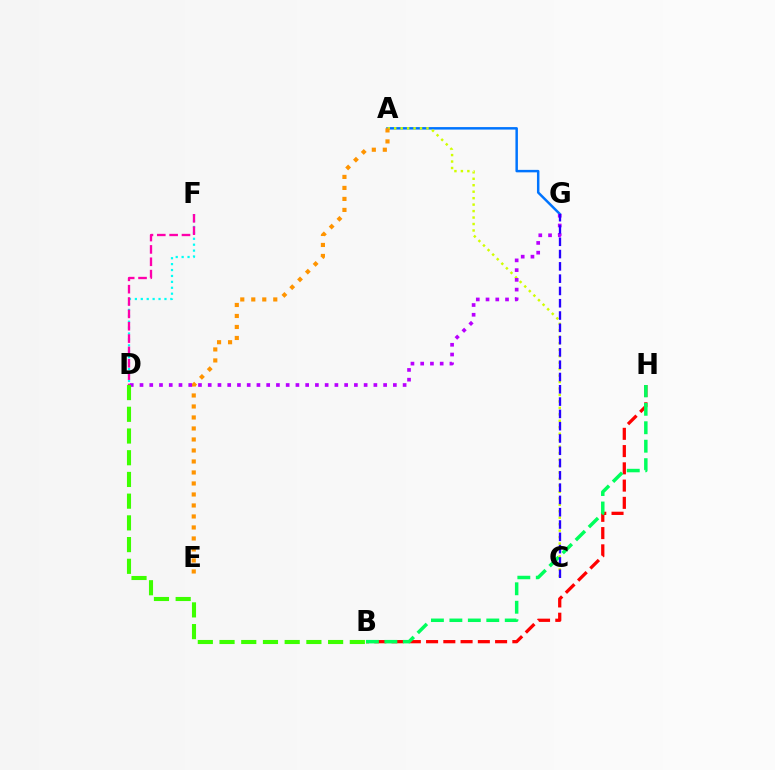{('A', 'G'): [{'color': '#0074ff', 'line_style': 'solid', 'thickness': 1.78}], ('A', 'C'): [{'color': '#d1ff00', 'line_style': 'dotted', 'thickness': 1.76}], ('B', 'H'): [{'color': '#ff0000', 'line_style': 'dashed', 'thickness': 2.34}, {'color': '#00ff5c', 'line_style': 'dashed', 'thickness': 2.51}], ('A', 'E'): [{'color': '#ff9400', 'line_style': 'dotted', 'thickness': 2.99}], ('D', 'F'): [{'color': '#00fff6', 'line_style': 'dotted', 'thickness': 1.61}, {'color': '#ff00ac', 'line_style': 'dashed', 'thickness': 1.68}], ('D', 'G'): [{'color': '#b900ff', 'line_style': 'dotted', 'thickness': 2.65}], ('C', 'G'): [{'color': '#2500ff', 'line_style': 'dashed', 'thickness': 1.67}], ('B', 'D'): [{'color': '#3dff00', 'line_style': 'dashed', 'thickness': 2.95}]}